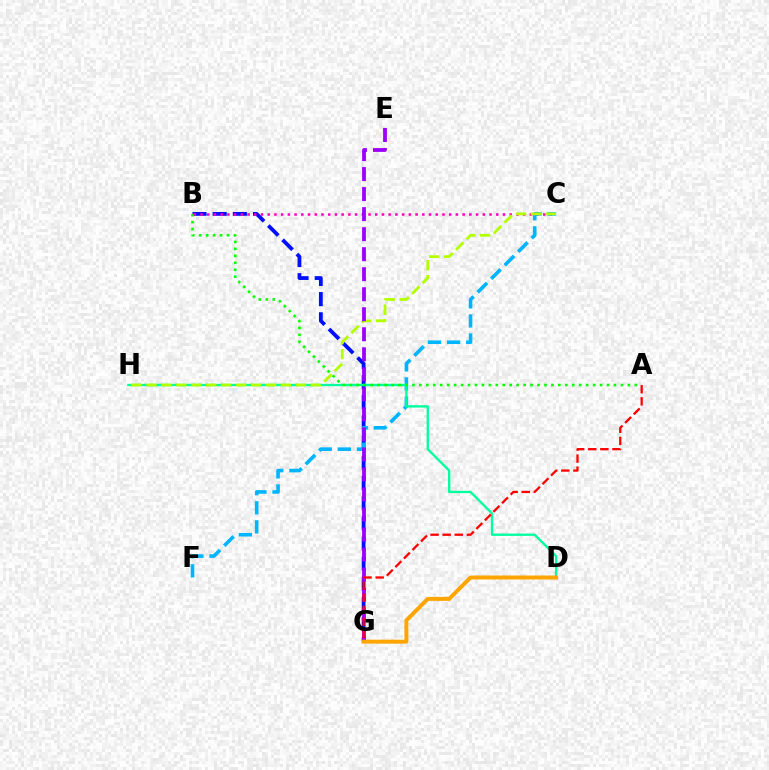{('B', 'G'): [{'color': '#0010ff', 'line_style': 'dashed', 'thickness': 2.74}], ('B', 'C'): [{'color': '#ff00bd', 'line_style': 'dotted', 'thickness': 1.83}], ('C', 'F'): [{'color': '#00b5ff', 'line_style': 'dashed', 'thickness': 2.6}], ('D', 'H'): [{'color': '#00ff9d', 'line_style': 'solid', 'thickness': 1.69}], ('C', 'H'): [{'color': '#b3ff00', 'line_style': 'dashed', 'thickness': 2.03}], ('E', 'G'): [{'color': '#9b00ff', 'line_style': 'dashed', 'thickness': 2.72}], ('D', 'G'): [{'color': '#ffa500', 'line_style': 'solid', 'thickness': 2.86}], ('A', 'G'): [{'color': '#ff0000', 'line_style': 'dashed', 'thickness': 1.64}], ('A', 'B'): [{'color': '#08ff00', 'line_style': 'dotted', 'thickness': 1.89}]}